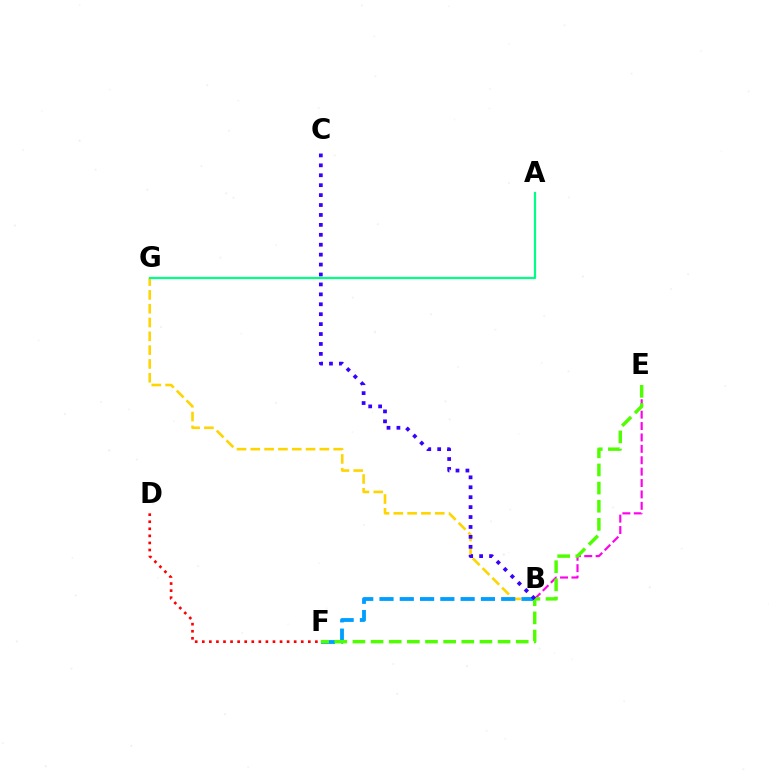{('D', 'F'): [{'color': '#ff0000', 'line_style': 'dotted', 'thickness': 1.92}], ('B', 'G'): [{'color': '#ffd500', 'line_style': 'dashed', 'thickness': 1.88}], ('B', 'E'): [{'color': '#ff00ed', 'line_style': 'dashed', 'thickness': 1.55}], ('B', 'F'): [{'color': '#009eff', 'line_style': 'dashed', 'thickness': 2.76}], ('E', 'F'): [{'color': '#4fff00', 'line_style': 'dashed', 'thickness': 2.46}], ('B', 'C'): [{'color': '#3700ff', 'line_style': 'dotted', 'thickness': 2.7}], ('A', 'G'): [{'color': '#00ff86', 'line_style': 'solid', 'thickness': 1.59}]}